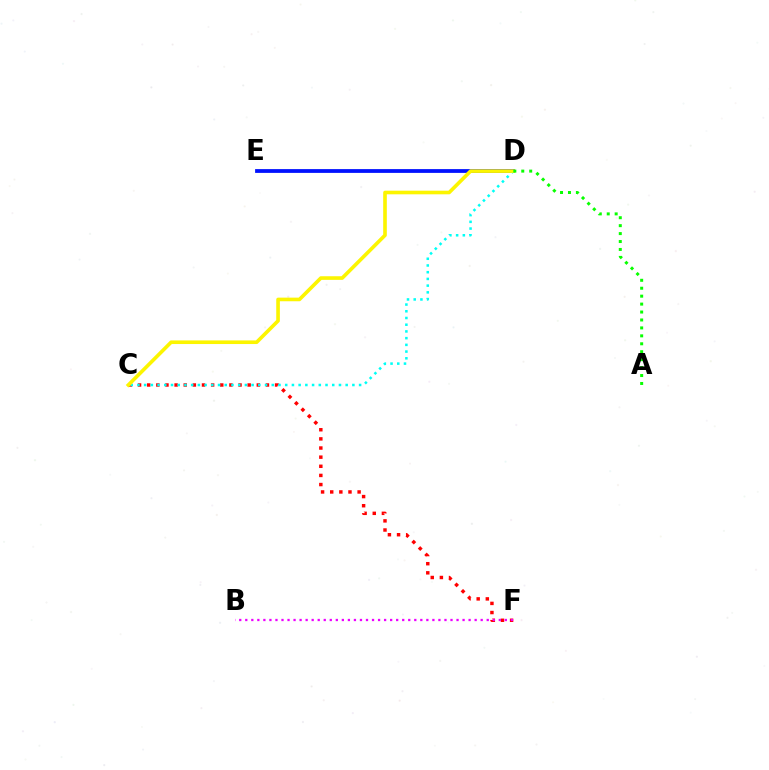{('C', 'F'): [{'color': '#ff0000', 'line_style': 'dotted', 'thickness': 2.48}], ('D', 'E'): [{'color': '#0010ff', 'line_style': 'solid', 'thickness': 2.72}], ('C', 'D'): [{'color': '#00fff6', 'line_style': 'dotted', 'thickness': 1.83}, {'color': '#fcf500', 'line_style': 'solid', 'thickness': 2.61}], ('A', 'D'): [{'color': '#08ff00', 'line_style': 'dotted', 'thickness': 2.16}], ('B', 'F'): [{'color': '#ee00ff', 'line_style': 'dotted', 'thickness': 1.64}]}